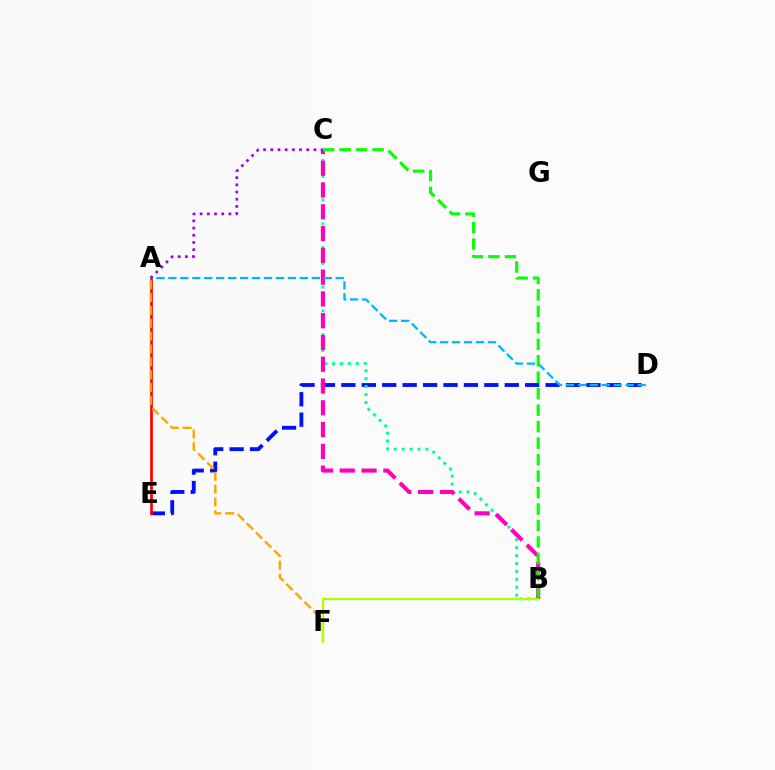{('D', 'E'): [{'color': '#0010ff', 'line_style': 'dashed', 'thickness': 2.77}], ('B', 'C'): [{'color': '#00ff9d', 'line_style': 'dotted', 'thickness': 2.15}, {'color': '#ff00bd', 'line_style': 'dashed', 'thickness': 2.96}, {'color': '#08ff00', 'line_style': 'dashed', 'thickness': 2.24}], ('A', 'E'): [{'color': '#ff0000', 'line_style': 'solid', 'thickness': 1.95}], ('A', 'F'): [{'color': '#ffa500', 'line_style': 'dashed', 'thickness': 1.74}], ('A', 'D'): [{'color': '#00b5ff', 'line_style': 'dashed', 'thickness': 1.62}], ('A', 'C'): [{'color': '#9b00ff', 'line_style': 'dotted', 'thickness': 1.95}], ('B', 'F'): [{'color': '#b3ff00', 'line_style': 'solid', 'thickness': 1.64}]}